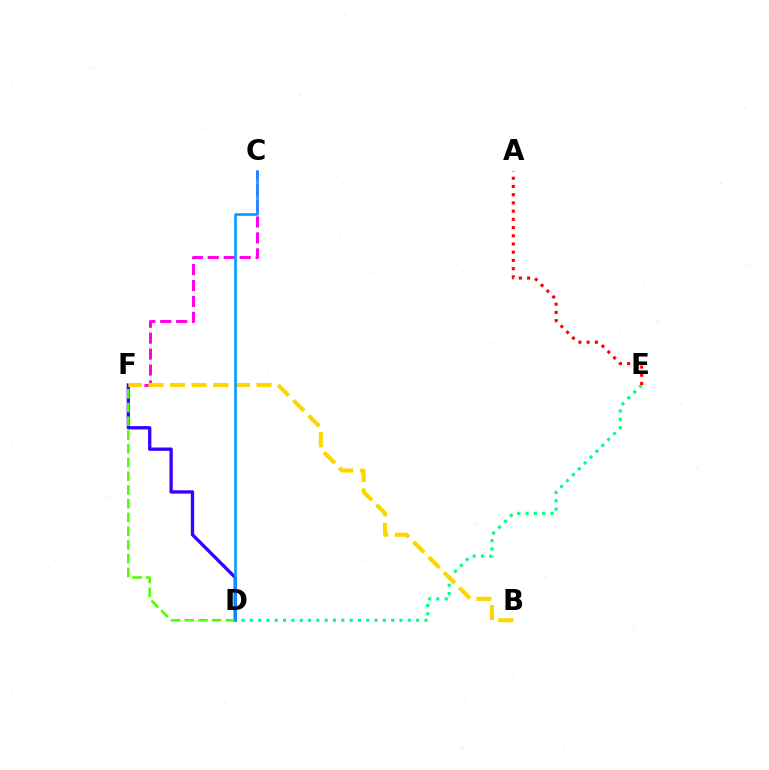{('C', 'F'): [{'color': '#ff00ed', 'line_style': 'dashed', 'thickness': 2.17}], ('D', 'F'): [{'color': '#3700ff', 'line_style': 'solid', 'thickness': 2.38}, {'color': '#4fff00', 'line_style': 'dashed', 'thickness': 1.87}], ('D', 'E'): [{'color': '#00ff86', 'line_style': 'dotted', 'thickness': 2.26}], ('B', 'F'): [{'color': '#ffd500', 'line_style': 'dashed', 'thickness': 2.94}], ('A', 'E'): [{'color': '#ff0000', 'line_style': 'dotted', 'thickness': 2.23}], ('C', 'D'): [{'color': '#009eff', 'line_style': 'solid', 'thickness': 1.88}]}